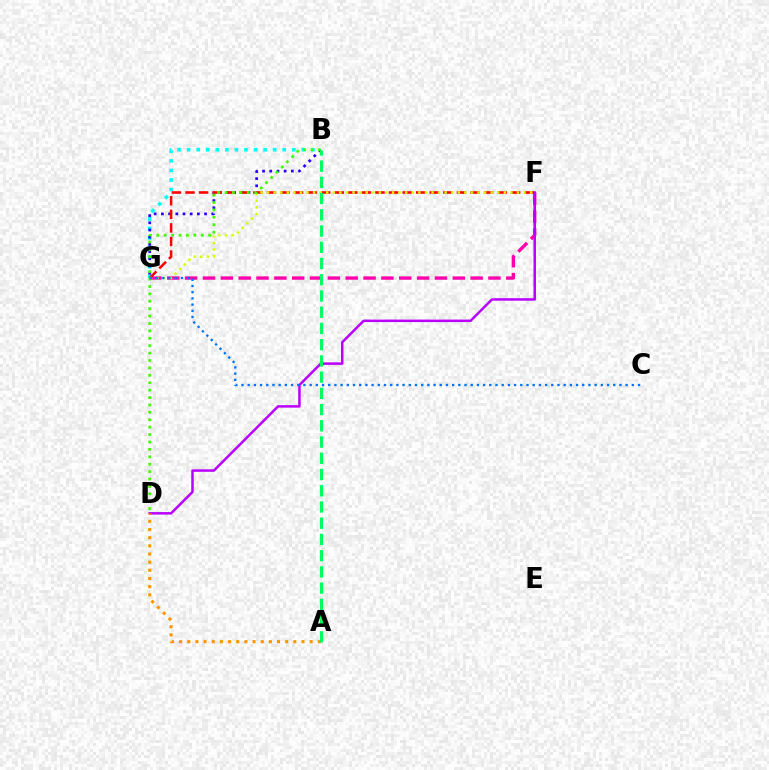{('B', 'G'): [{'color': '#00fff6', 'line_style': 'dotted', 'thickness': 2.6}, {'color': '#2500ff', 'line_style': 'dotted', 'thickness': 1.96}], ('F', 'G'): [{'color': '#ff00ac', 'line_style': 'dashed', 'thickness': 2.42}, {'color': '#ff0000', 'line_style': 'dashed', 'thickness': 1.84}, {'color': '#d1ff00', 'line_style': 'dotted', 'thickness': 1.79}], ('D', 'F'): [{'color': '#b900ff', 'line_style': 'solid', 'thickness': 1.8}], ('A', 'D'): [{'color': '#ff9400', 'line_style': 'dotted', 'thickness': 2.22}], ('B', 'D'): [{'color': '#3dff00', 'line_style': 'dotted', 'thickness': 2.01}], ('C', 'G'): [{'color': '#0074ff', 'line_style': 'dotted', 'thickness': 1.68}], ('A', 'B'): [{'color': '#00ff5c', 'line_style': 'dashed', 'thickness': 2.21}]}